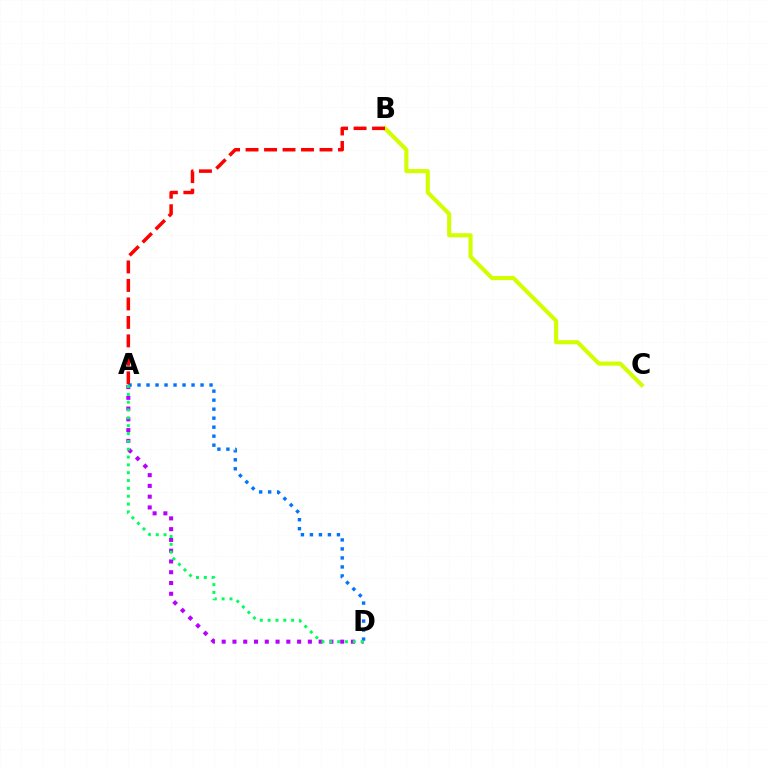{('B', 'C'): [{'color': '#d1ff00', 'line_style': 'solid', 'thickness': 2.95}], ('A', 'D'): [{'color': '#b900ff', 'line_style': 'dotted', 'thickness': 2.93}, {'color': '#0074ff', 'line_style': 'dotted', 'thickness': 2.45}, {'color': '#00ff5c', 'line_style': 'dotted', 'thickness': 2.13}], ('A', 'B'): [{'color': '#ff0000', 'line_style': 'dashed', 'thickness': 2.51}]}